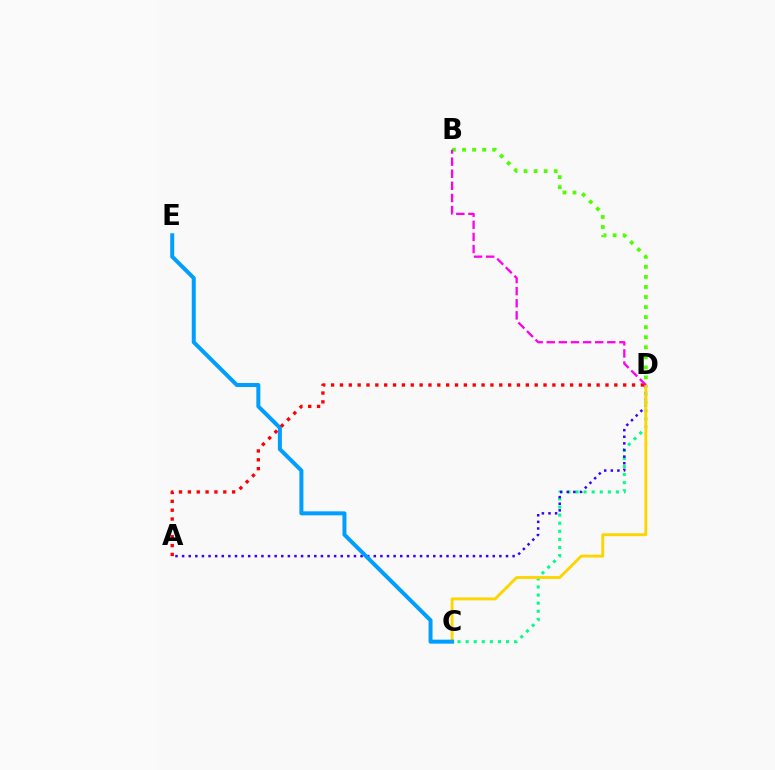{('C', 'D'): [{'color': '#00ff86', 'line_style': 'dotted', 'thickness': 2.2}, {'color': '#ffd500', 'line_style': 'solid', 'thickness': 2.08}], ('B', 'D'): [{'color': '#4fff00', 'line_style': 'dotted', 'thickness': 2.73}, {'color': '#ff00ed', 'line_style': 'dashed', 'thickness': 1.64}], ('A', 'D'): [{'color': '#3700ff', 'line_style': 'dotted', 'thickness': 1.8}, {'color': '#ff0000', 'line_style': 'dotted', 'thickness': 2.4}], ('C', 'E'): [{'color': '#009eff', 'line_style': 'solid', 'thickness': 2.87}]}